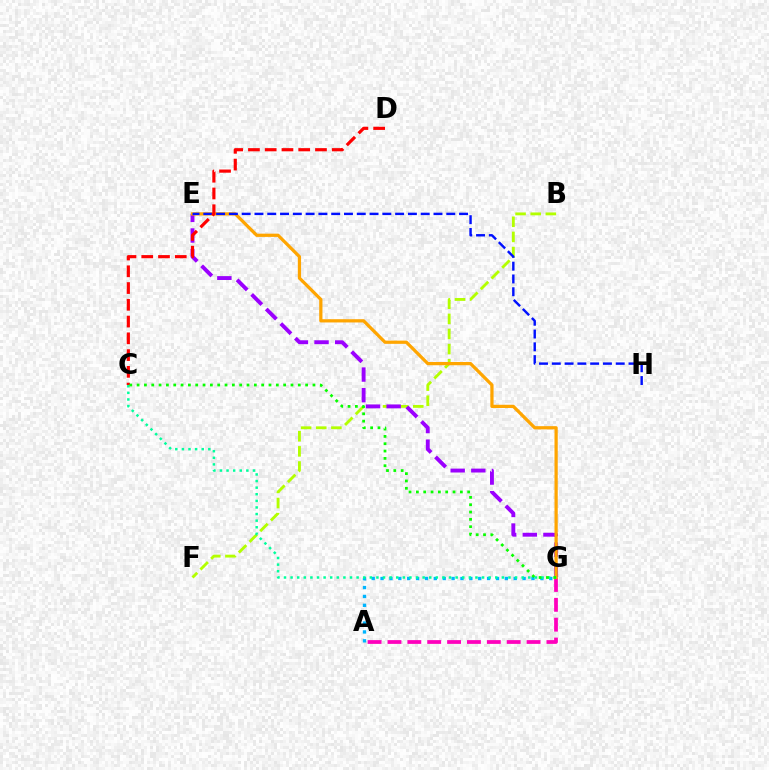{('A', 'G'): [{'color': '#00b5ff', 'line_style': 'dotted', 'thickness': 2.41}, {'color': '#ff00bd', 'line_style': 'dashed', 'thickness': 2.7}], ('B', 'F'): [{'color': '#b3ff00', 'line_style': 'dashed', 'thickness': 2.06}], ('E', 'G'): [{'color': '#9b00ff', 'line_style': 'dashed', 'thickness': 2.8}, {'color': '#ffa500', 'line_style': 'solid', 'thickness': 2.33}], ('E', 'H'): [{'color': '#0010ff', 'line_style': 'dashed', 'thickness': 1.74}], ('C', 'G'): [{'color': '#00ff9d', 'line_style': 'dotted', 'thickness': 1.79}, {'color': '#08ff00', 'line_style': 'dotted', 'thickness': 1.99}], ('C', 'D'): [{'color': '#ff0000', 'line_style': 'dashed', 'thickness': 2.28}]}